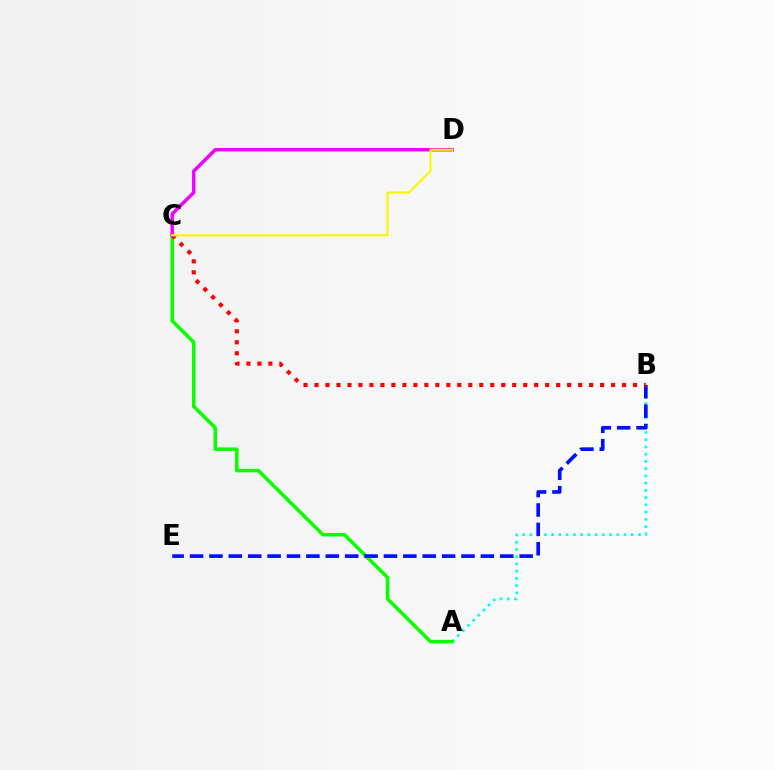{('A', 'B'): [{'color': '#00fff6', 'line_style': 'dotted', 'thickness': 1.97}], ('A', 'C'): [{'color': '#08ff00', 'line_style': 'solid', 'thickness': 2.55}], ('B', 'E'): [{'color': '#0010ff', 'line_style': 'dashed', 'thickness': 2.63}], ('B', 'C'): [{'color': '#ff0000', 'line_style': 'dotted', 'thickness': 2.98}], ('C', 'D'): [{'color': '#ee00ff', 'line_style': 'solid', 'thickness': 2.47}, {'color': '#fcf500', 'line_style': 'solid', 'thickness': 1.56}]}